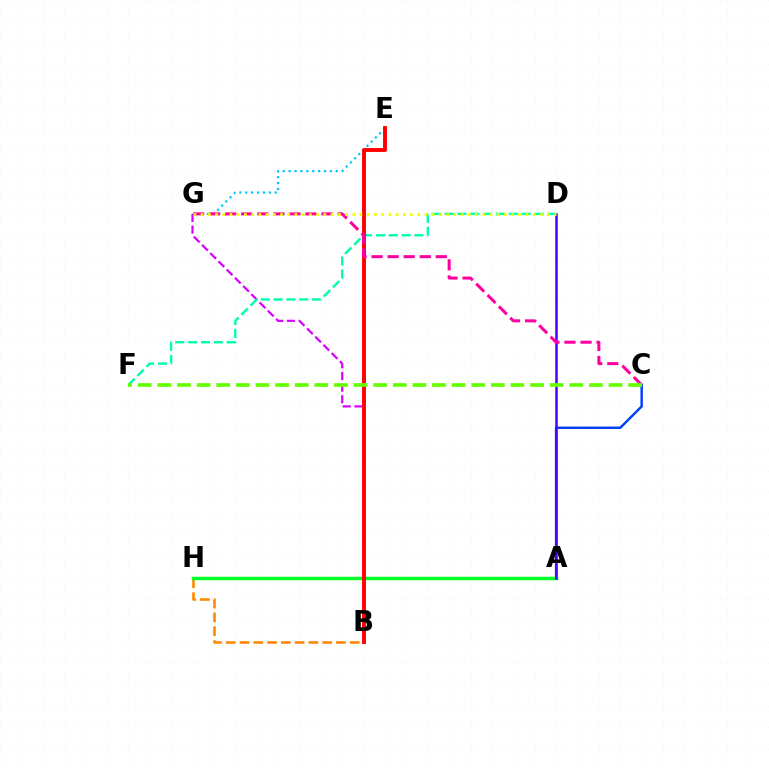{('B', 'G'): [{'color': '#d600ff', 'line_style': 'dashed', 'thickness': 1.58}], ('B', 'H'): [{'color': '#ff8800', 'line_style': 'dashed', 'thickness': 1.87}], ('A', 'C'): [{'color': '#003fff', 'line_style': 'solid', 'thickness': 1.76}], ('D', 'F'): [{'color': '#00ffaf', 'line_style': 'dashed', 'thickness': 1.75}], ('A', 'H'): [{'color': '#00ff27', 'line_style': 'solid', 'thickness': 2.5}], ('E', 'G'): [{'color': '#00c7ff', 'line_style': 'dotted', 'thickness': 1.6}], ('B', 'E'): [{'color': '#ff0000', 'line_style': 'solid', 'thickness': 2.81}], ('A', 'D'): [{'color': '#4f00ff', 'line_style': 'solid', 'thickness': 1.82}], ('C', 'G'): [{'color': '#ff00a0', 'line_style': 'dashed', 'thickness': 2.18}], ('C', 'F'): [{'color': '#66ff00', 'line_style': 'dashed', 'thickness': 2.66}], ('D', 'G'): [{'color': '#eeff00', 'line_style': 'dotted', 'thickness': 1.96}]}